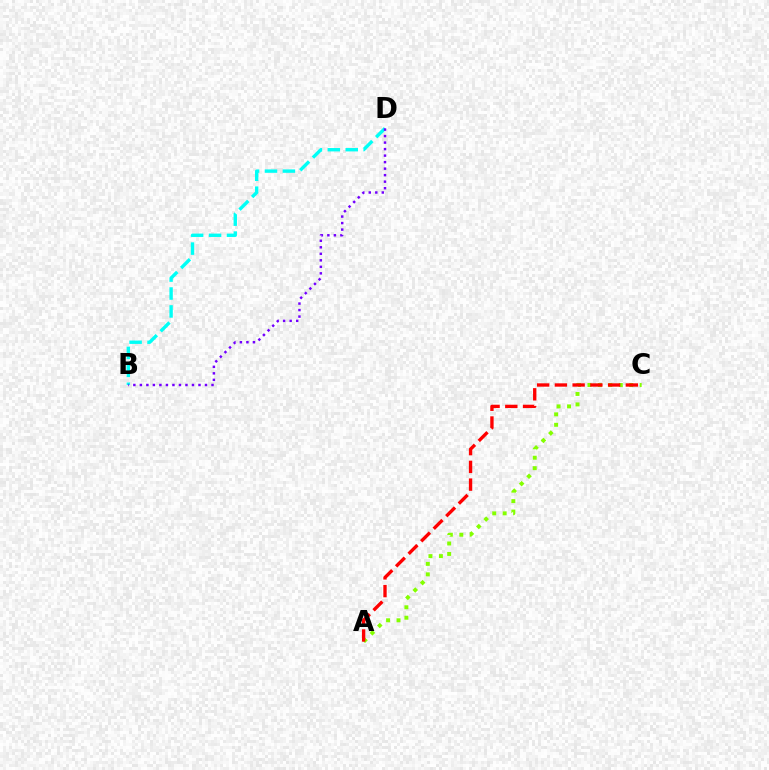{('A', 'C'): [{'color': '#84ff00', 'line_style': 'dotted', 'thickness': 2.84}, {'color': '#ff0000', 'line_style': 'dashed', 'thickness': 2.41}], ('B', 'D'): [{'color': '#00fff6', 'line_style': 'dashed', 'thickness': 2.44}, {'color': '#7200ff', 'line_style': 'dotted', 'thickness': 1.77}]}